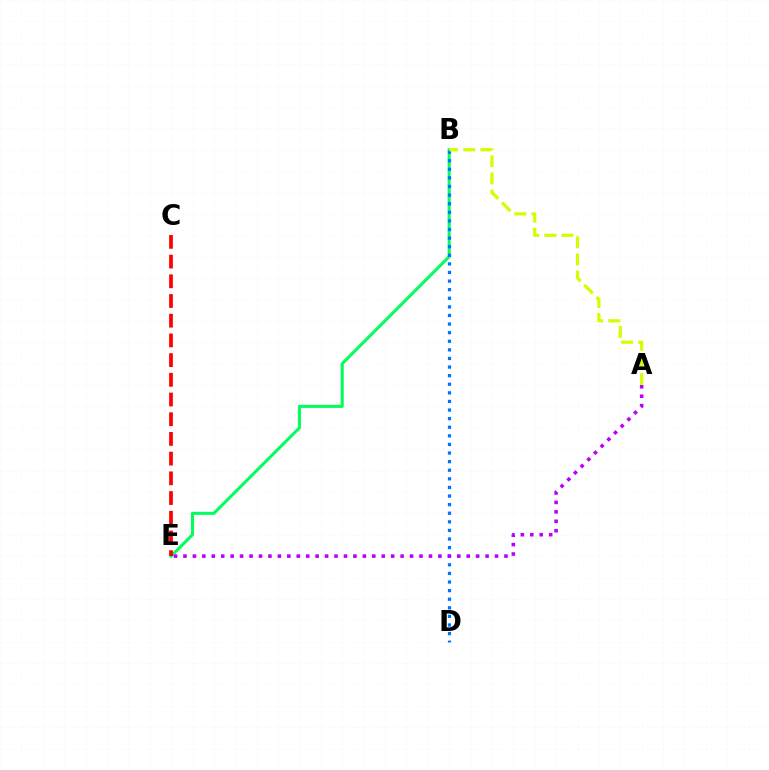{('B', 'E'): [{'color': '#00ff5c', 'line_style': 'solid', 'thickness': 2.19}], ('C', 'E'): [{'color': '#ff0000', 'line_style': 'dashed', 'thickness': 2.68}], ('B', 'D'): [{'color': '#0074ff', 'line_style': 'dotted', 'thickness': 2.34}], ('A', 'E'): [{'color': '#b900ff', 'line_style': 'dotted', 'thickness': 2.57}], ('A', 'B'): [{'color': '#d1ff00', 'line_style': 'dashed', 'thickness': 2.33}]}